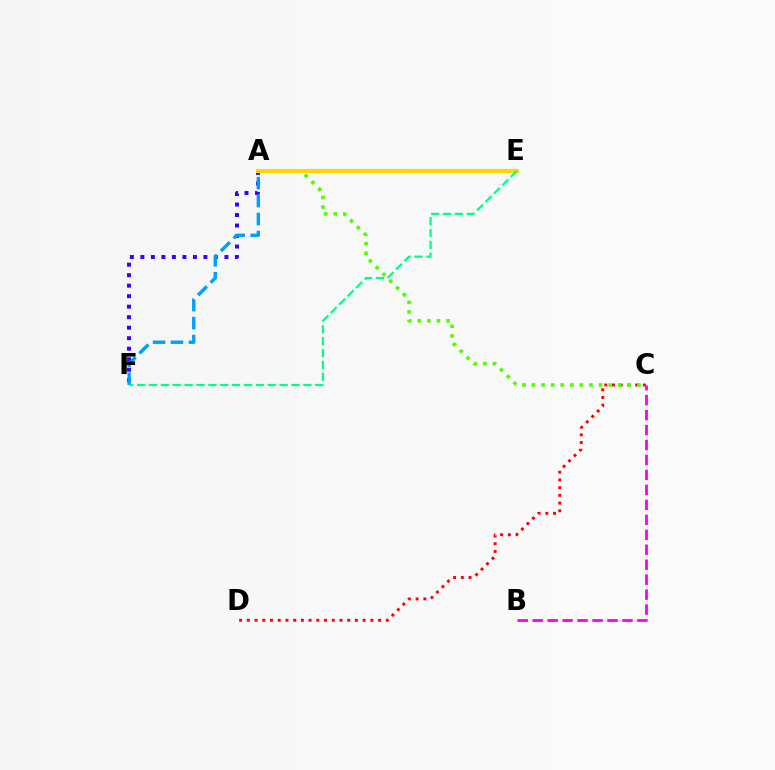{('C', 'D'): [{'color': '#ff0000', 'line_style': 'dotted', 'thickness': 2.1}], ('A', 'C'): [{'color': '#4fff00', 'line_style': 'dotted', 'thickness': 2.6}], ('A', 'F'): [{'color': '#3700ff', 'line_style': 'dotted', 'thickness': 2.85}, {'color': '#009eff', 'line_style': 'dashed', 'thickness': 2.44}], ('B', 'C'): [{'color': '#ff00ed', 'line_style': 'dashed', 'thickness': 2.03}], ('A', 'E'): [{'color': '#ffd500', 'line_style': 'solid', 'thickness': 2.95}], ('E', 'F'): [{'color': '#00ff86', 'line_style': 'dashed', 'thickness': 1.61}]}